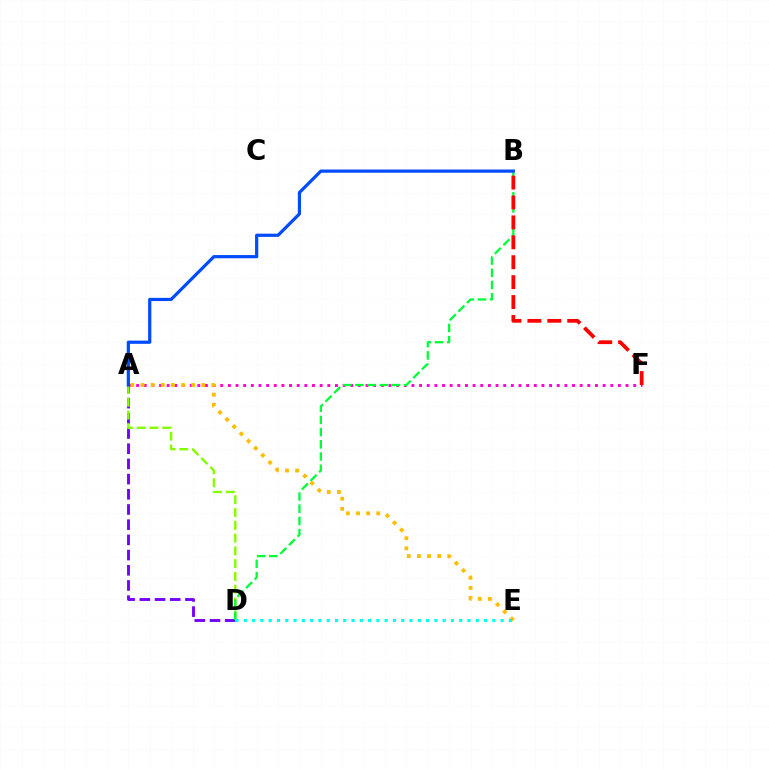{('A', 'F'): [{'color': '#ff00cf', 'line_style': 'dotted', 'thickness': 2.08}], ('A', 'D'): [{'color': '#7200ff', 'line_style': 'dashed', 'thickness': 2.06}, {'color': '#84ff00', 'line_style': 'dashed', 'thickness': 1.74}], ('B', 'D'): [{'color': '#00ff39', 'line_style': 'dashed', 'thickness': 1.66}], ('A', 'E'): [{'color': '#ffbd00', 'line_style': 'dotted', 'thickness': 2.75}], ('A', 'B'): [{'color': '#004bff', 'line_style': 'solid', 'thickness': 2.31}], ('D', 'E'): [{'color': '#00fff6', 'line_style': 'dotted', 'thickness': 2.25}], ('B', 'F'): [{'color': '#ff0000', 'line_style': 'dashed', 'thickness': 2.71}]}